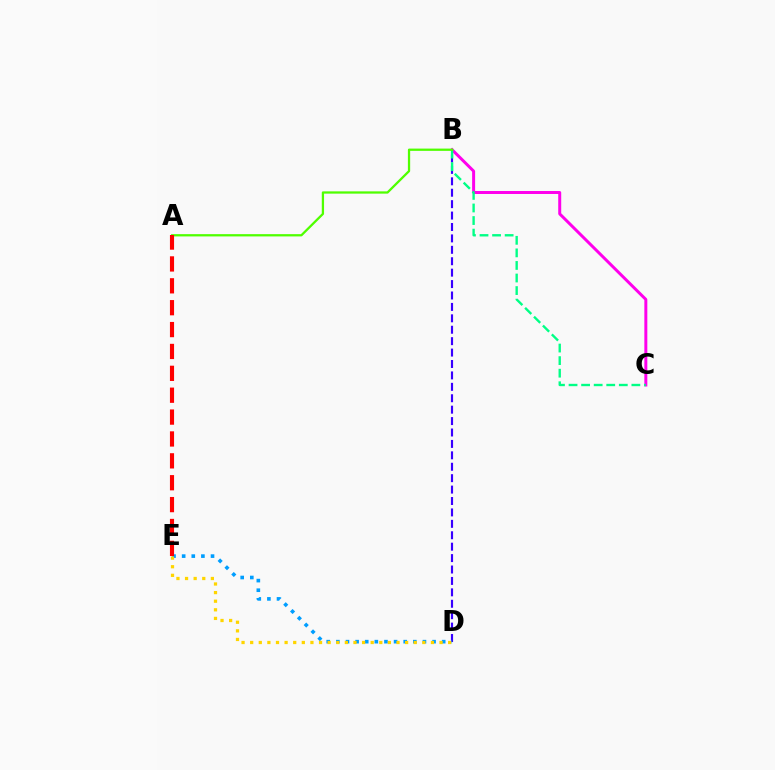{('B', 'D'): [{'color': '#3700ff', 'line_style': 'dashed', 'thickness': 1.55}], ('D', 'E'): [{'color': '#009eff', 'line_style': 'dotted', 'thickness': 2.61}, {'color': '#ffd500', 'line_style': 'dotted', 'thickness': 2.34}], ('B', 'C'): [{'color': '#ff00ed', 'line_style': 'solid', 'thickness': 2.15}, {'color': '#00ff86', 'line_style': 'dashed', 'thickness': 1.71}], ('A', 'B'): [{'color': '#4fff00', 'line_style': 'solid', 'thickness': 1.64}], ('A', 'E'): [{'color': '#ff0000', 'line_style': 'dashed', 'thickness': 2.97}]}